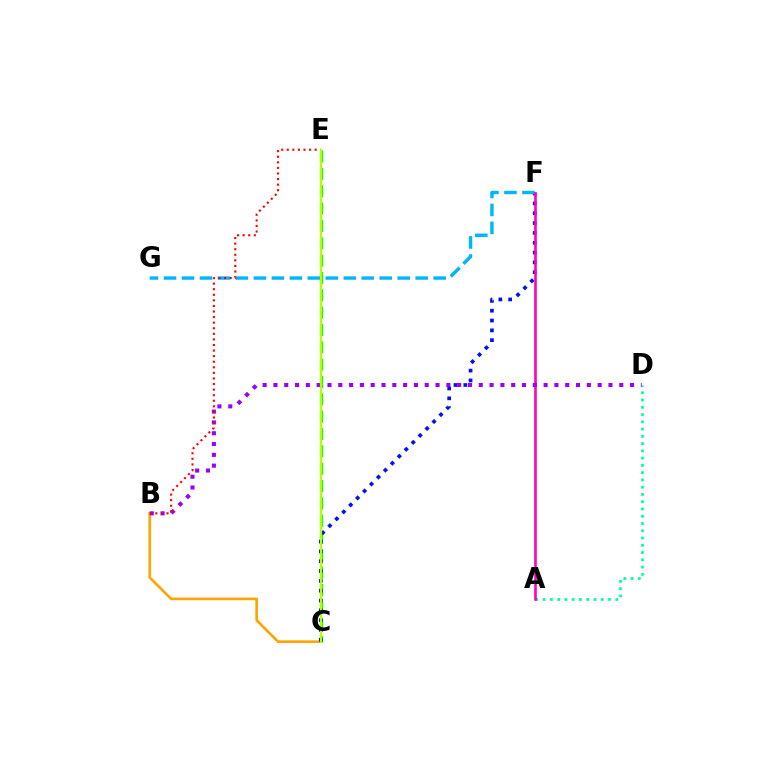{('B', 'C'): [{'color': '#ffa500', 'line_style': 'solid', 'thickness': 1.9}], ('C', 'E'): [{'color': '#08ff00', 'line_style': 'dashed', 'thickness': 2.36}, {'color': '#b3ff00', 'line_style': 'solid', 'thickness': 1.55}], ('A', 'D'): [{'color': '#00ff9d', 'line_style': 'dotted', 'thickness': 1.97}], ('C', 'F'): [{'color': '#0010ff', 'line_style': 'dotted', 'thickness': 2.67}], ('F', 'G'): [{'color': '#00b5ff', 'line_style': 'dashed', 'thickness': 2.44}], ('A', 'F'): [{'color': '#ff00bd', 'line_style': 'solid', 'thickness': 1.87}], ('B', 'D'): [{'color': '#9b00ff', 'line_style': 'dotted', 'thickness': 2.94}], ('B', 'E'): [{'color': '#ff0000', 'line_style': 'dotted', 'thickness': 1.52}]}